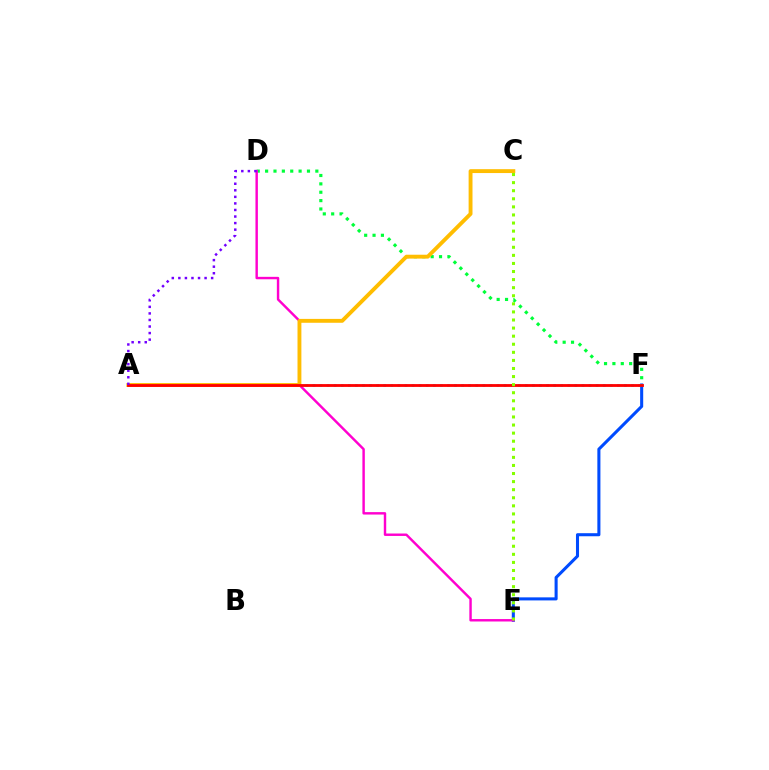{('E', 'F'): [{'color': '#004bff', 'line_style': 'solid', 'thickness': 2.2}], ('D', 'F'): [{'color': '#00ff39', 'line_style': 'dotted', 'thickness': 2.27}], ('D', 'E'): [{'color': '#ff00cf', 'line_style': 'solid', 'thickness': 1.75}], ('A', 'F'): [{'color': '#00fff6', 'line_style': 'dotted', 'thickness': 1.92}, {'color': '#ff0000', 'line_style': 'solid', 'thickness': 2.02}], ('A', 'C'): [{'color': '#ffbd00', 'line_style': 'solid', 'thickness': 2.79}], ('A', 'D'): [{'color': '#7200ff', 'line_style': 'dotted', 'thickness': 1.78}], ('C', 'E'): [{'color': '#84ff00', 'line_style': 'dotted', 'thickness': 2.2}]}